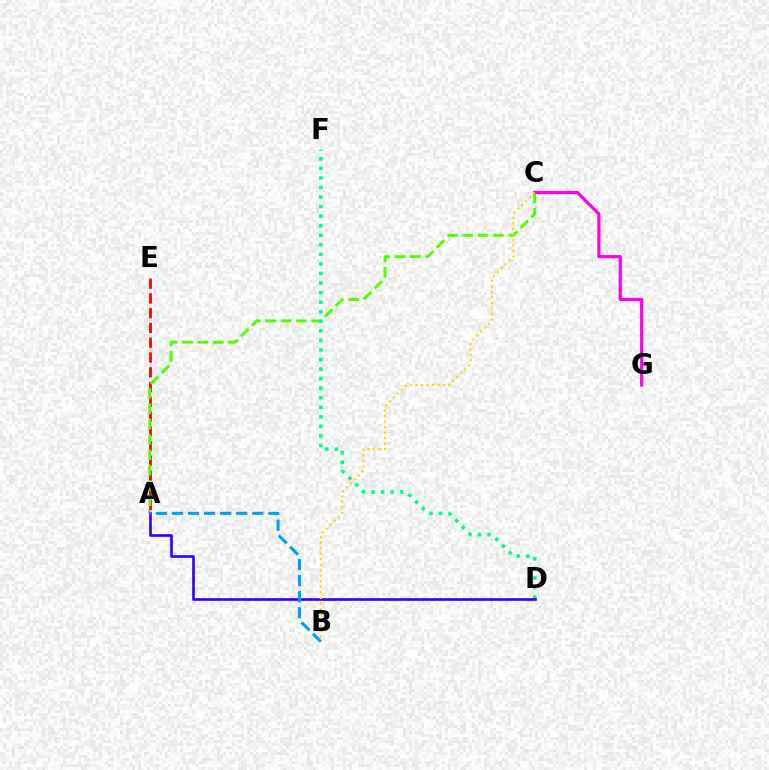{('A', 'E'): [{'color': '#ff0000', 'line_style': 'dashed', 'thickness': 2.01}], ('A', 'C'): [{'color': '#4fff00', 'line_style': 'dashed', 'thickness': 2.08}], ('C', 'G'): [{'color': '#ff00ed', 'line_style': 'solid', 'thickness': 2.29}], ('D', 'F'): [{'color': '#00ff86', 'line_style': 'dotted', 'thickness': 2.6}], ('A', 'D'): [{'color': '#3700ff', 'line_style': 'solid', 'thickness': 1.91}], ('B', 'C'): [{'color': '#ffd500', 'line_style': 'dotted', 'thickness': 1.5}], ('A', 'B'): [{'color': '#009eff', 'line_style': 'dashed', 'thickness': 2.18}]}